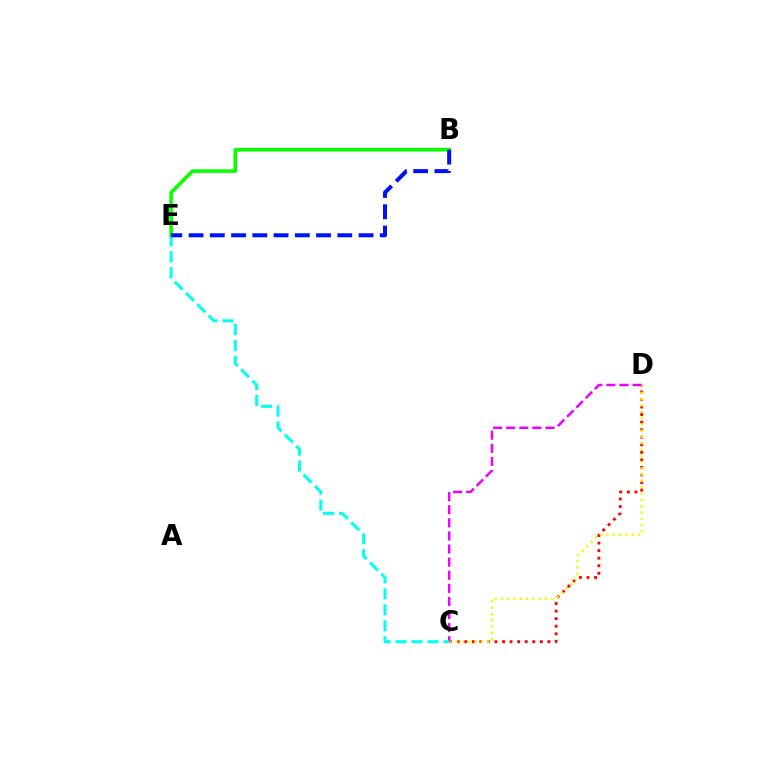{('C', 'D'): [{'color': '#ff0000', 'line_style': 'dotted', 'thickness': 2.05}, {'color': '#fcf500', 'line_style': 'dotted', 'thickness': 1.71}, {'color': '#ee00ff', 'line_style': 'dashed', 'thickness': 1.78}], ('C', 'E'): [{'color': '#00fff6', 'line_style': 'dashed', 'thickness': 2.17}], ('B', 'E'): [{'color': '#08ff00', 'line_style': 'solid', 'thickness': 2.59}, {'color': '#0010ff', 'line_style': 'dashed', 'thickness': 2.89}]}